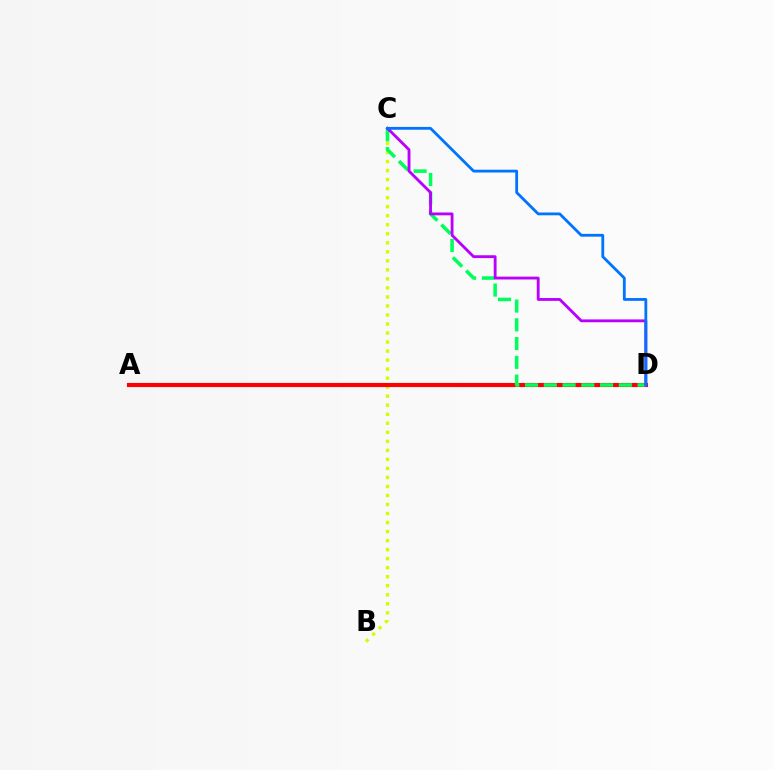{('B', 'C'): [{'color': '#d1ff00', 'line_style': 'dotted', 'thickness': 2.45}], ('A', 'D'): [{'color': '#ff0000', 'line_style': 'solid', 'thickness': 2.97}], ('C', 'D'): [{'color': '#00ff5c', 'line_style': 'dashed', 'thickness': 2.55}, {'color': '#b900ff', 'line_style': 'solid', 'thickness': 2.05}, {'color': '#0074ff', 'line_style': 'solid', 'thickness': 2.02}]}